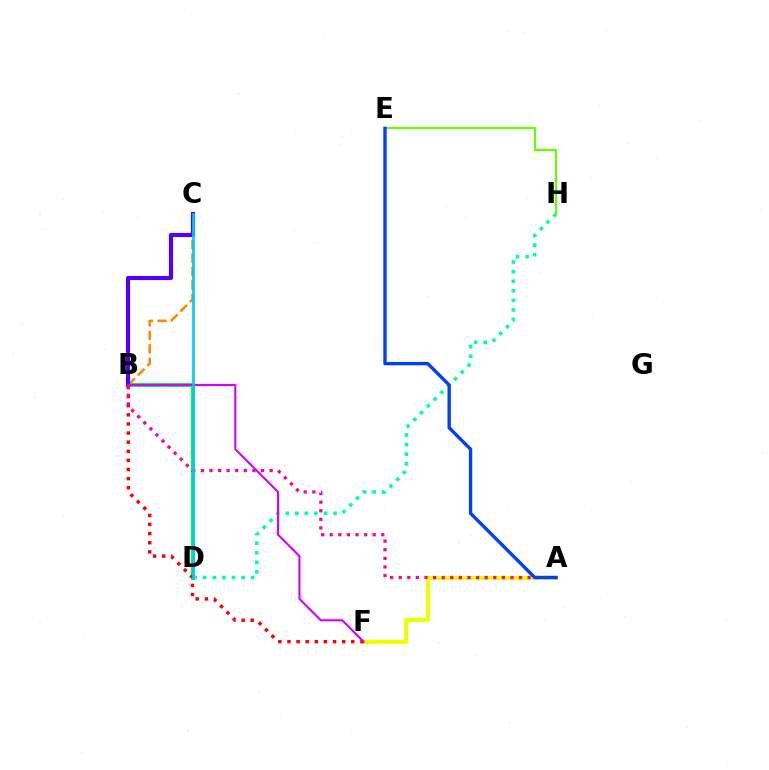{('B', 'C'): [{'color': '#ff8800', 'line_style': 'dashed', 'thickness': 1.83}, {'color': '#4f00ff', 'line_style': 'solid', 'thickness': 2.99}], ('A', 'F'): [{'color': '#eeff00', 'line_style': 'solid', 'thickness': 2.95}], ('B', 'D'): [{'color': '#00ff27', 'line_style': 'solid', 'thickness': 2.85}], ('D', 'H'): [{'color': '#00ffaf', 'line_style': 'dotted', 'thickness': 2.6}], ('B', 'F'): [{'color': '#ff0000', 'line_style': 'dotted', 'thickness': 2.48}, {'color': '#d600ff', 'line_style': 'solid', 'thickness': 1.53}], ('E', 'H'): [{'color': '#66ff00', 'line_style': 'solid', 'thickness': 1.58}], ('A', 'B'): [{'color': '#ff00a0', 'line_style': 'dotted', 'thickness': 2.34}], ('A', 'E'): [{'color': '#003fff', 'line_style': 'solid', 'thickness': 2.41}], ('C', 'D'): [{'color': '#00c7ff', 'line_style': 'solid', 'thickness': 1.91}]}